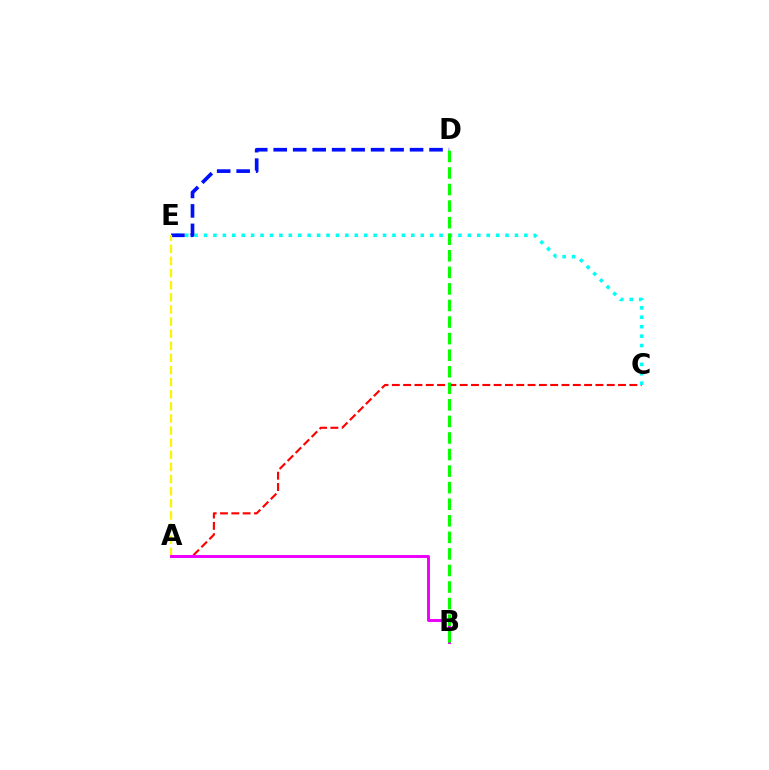{('A', 'C'): [{'color': '#ff0000', 'line_style': 'dashed', 'thickness': 1.54}], ('C', 'E'): [{'color': '#00fff6', 'line_style': 'dotted', 'thickness': 2.56}], ('D', 'E'): [{'color': '#0010ff', 'line_style': 'dashed', 'thickness': 2.65}], ('A', 'E'): [{'color': '#fcf500', 'line_style': 'dashed', 'thickness': 1.65}], ('A', 'B'): [{'color': '#ee00ff', 'line_style': 'solid', 'thickness': 2.12}], ('B', 'D'): [{'color': '#08ff00', 'line_style': 'dashed', 'thickness': 2.25}]}